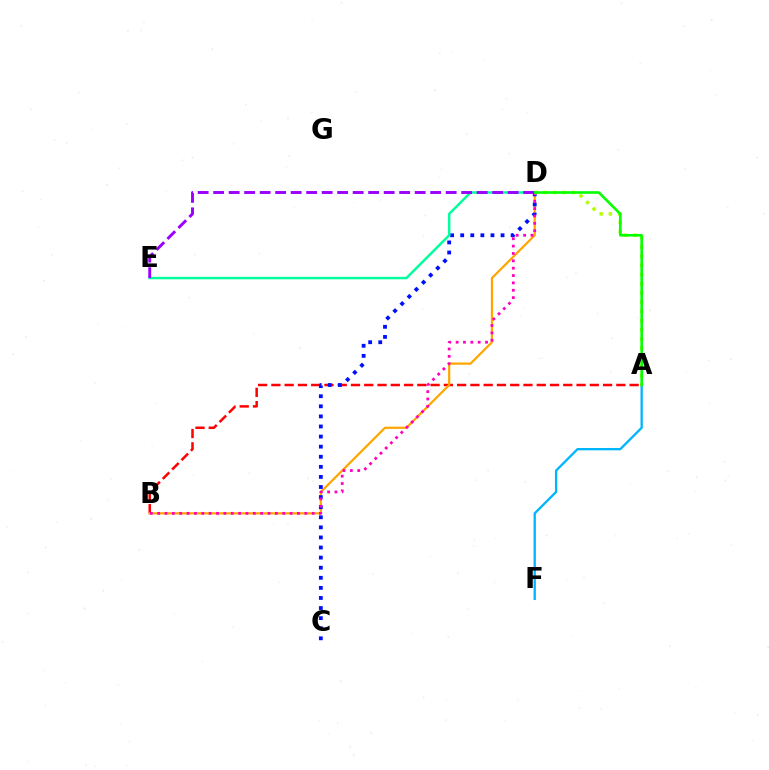{('A', 'F'): [{'color': '#00b5ff', 'line_style': 'solid', 'thickness': 1.66}], ('A', 'B'): [{'color': '#ff0000', 'line_style': 'dashed', 'thickness': 1.8}], ('B', 'D'): [{'color': '#ffa500', 'line_style': 'solid', 'thickness': 1.59}, {'color': '#ff00bd', 'line_style': 'dotted', 'thickness': 2.0}], ('C', 'D'): [{'color': '#0010ff', 'line_style': 'dotted', 'thickness': 2.74}], ('A', 'D'): [{'color': '#b3ff00', 'line_style': 'dotted', 'thickness': 2.5}, {'color': '#08ff00', 'line_style': 'solid', 'thickness': 1.89}], ('D', 'E'): [{'color': '#00ff9d', 'line_style': 'solid', 'thickness': 1.78}, {'color': '#9b00ff', 'line_style': 'dashed', 'thickness': 2.11}]}